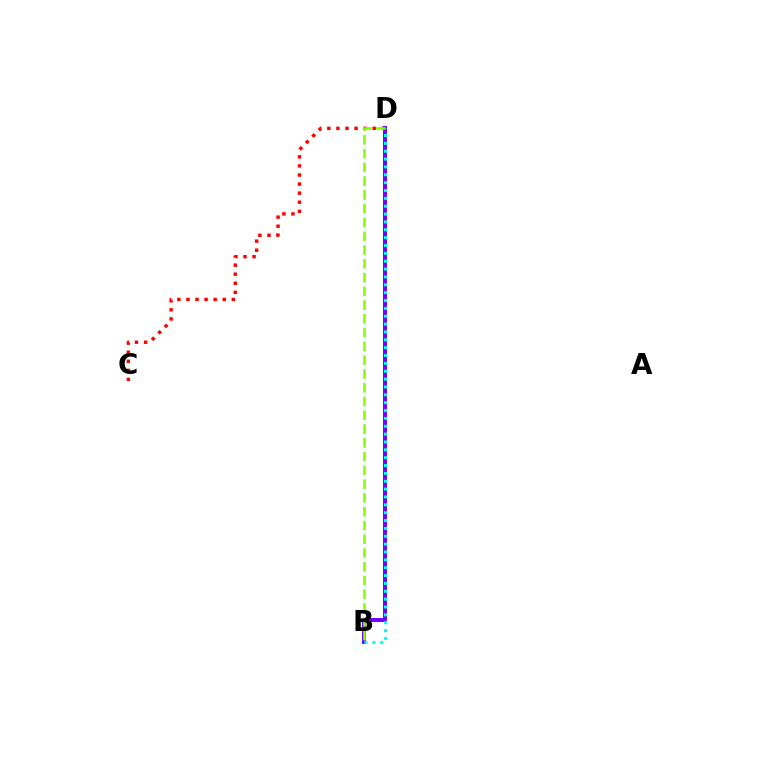{('C', 'D'): [{'color': '#ff0000', 'line_style': 'dotted', 'thickness': 2.47}], ('B', 'D'): [{'color': '#7200ff', 'line_style': 'solid', 'thickness': 2.85}, {'color': '#00fff6', 'line_style': 'dotted', 'thickness': 2.14}, {'color': '#84ff00', 'line_style': 'dashed', 'thickness': 1.87}]}